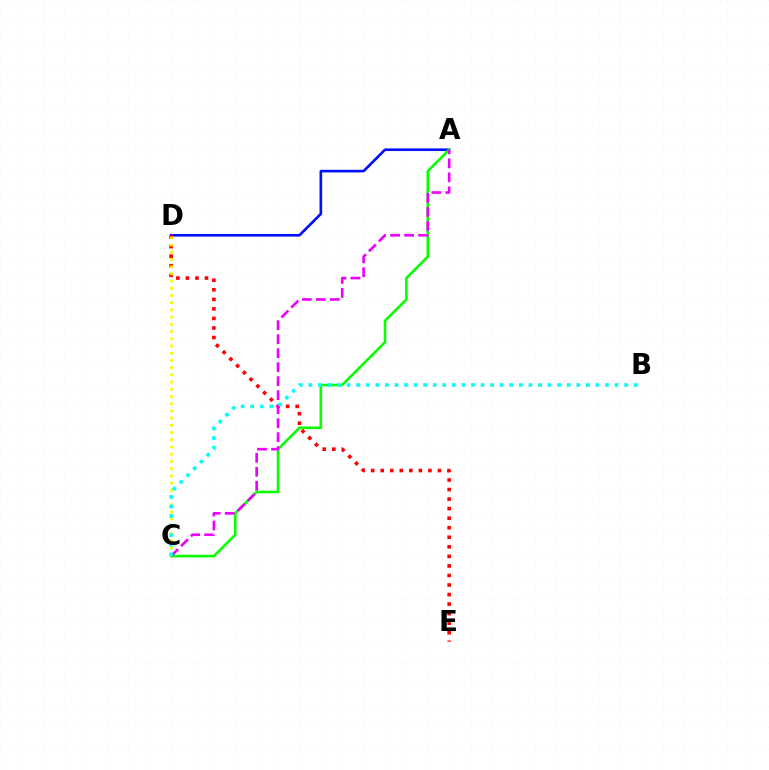{('A', 'D'): [{'color': '#0010ff', 'line_style': 'solid', 'thickness': 1.9}], ('D', 'E'): [{'color': '#ff0000', 'line_style': 'dotted', 'thickness': 2.59}], ('A', 'C'): [{'color': '#08ff00', 'line_style': 'solid', 'thickness': 1.87}, {'color': '#ee00ff', 'line_style': 'dashed', 'thickness': 1.9}], ('C', 'D'): [{'color': '#fcf500', 'line_style': 'dotted', 'thickness': 1.96}], ('B', 'C'): [{'color': '#00fff6', 'line_style': 'dotted', 'thickness': 2.6}]}